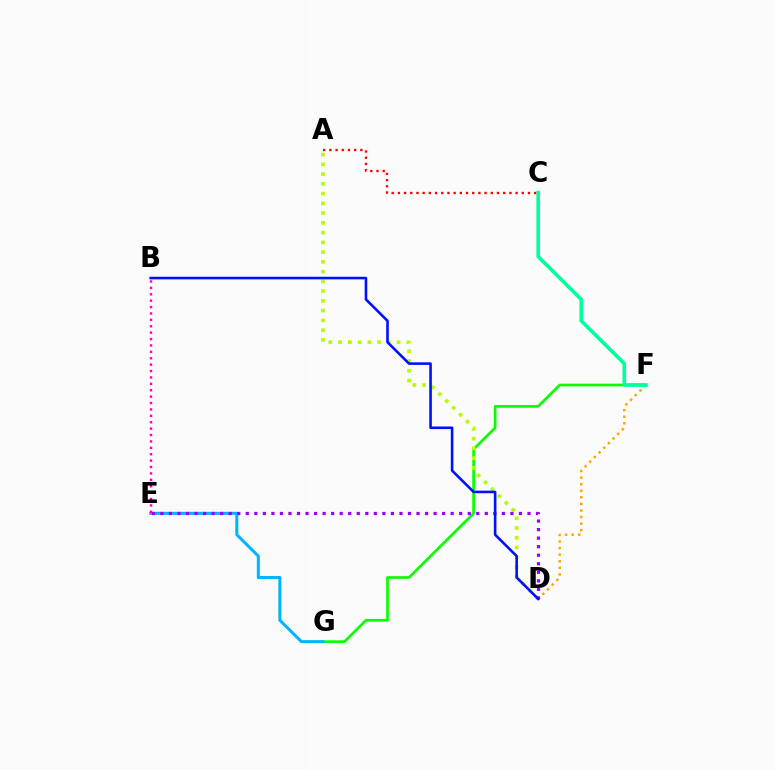{('F', 'G'): [{'color': '#08ff00', 'line_style': 'solid', 'thickness': 1.94}], ('A', 'D'): [{'color': '#b3ff00', 'line_style': 'dotted', 'thickness': 2.65}], ('D', 'F'): [{'color': '#ffa500', 'line_style': 'dotted', 'thickness': 1.79}], ('A', 'C'): [{'color': '#ff0000', 'line_style': 'dotted', 'thickness': 1.68}], ('E', 'G'): [{'color': '#00b5ff', 'line_style': 'solid', 'thickness': 2.18}], ('D', 'E'): [{'color': '#9b00ff', 'line_style': 'dotted', 'thickness': 2.32}], ('C', 'F'): [{'color': '#00ff9d', 'line_style': 'solid', 'thickness': 2.63}], ('B', 'D'): [{'color': '#0010ff', 'line_style': 'solid', 'thickness': 1.88}], ('B', 'E'): [{'color': '#ff00bd', 'line_style': 'dotted', 'thickness': 1.74}]}